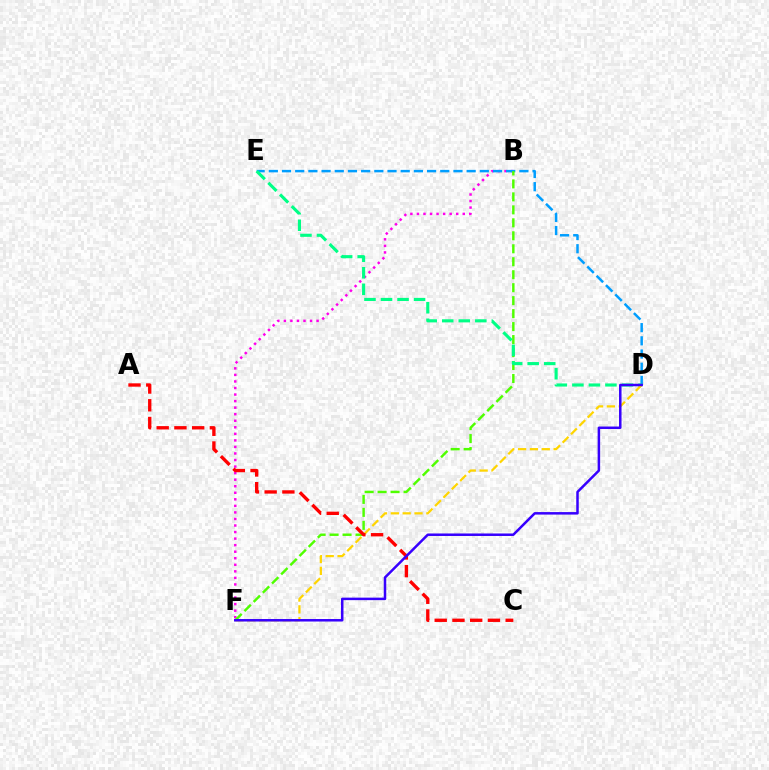{('B', 'F'): [{'color': '#ff00ed', 'line_style': 'dotted', 'thickness': 1.78}, {'color': '#4fff00', 'line_style': 'dashed', 'thickness': 1.76}], ('D', 'E'): [{'color': '#009eff', 'line_style': 'dashed', 'thickness': 1.79}, {'color': '#00ff86', 'line_style': 'dashed', 'thickness': 2.24}], ('D', 'F'): [{'color': '#ffd500', 'line_style': 'dashed', 'thickness': 1.61}, {'color': '#3700ff', 'line_style': 'solid', 'thickness': 1.8}], ('A', 'C'): [{'color': '#ff0000', 'line_style': 'dashed', 'thickness': 2.41}]}